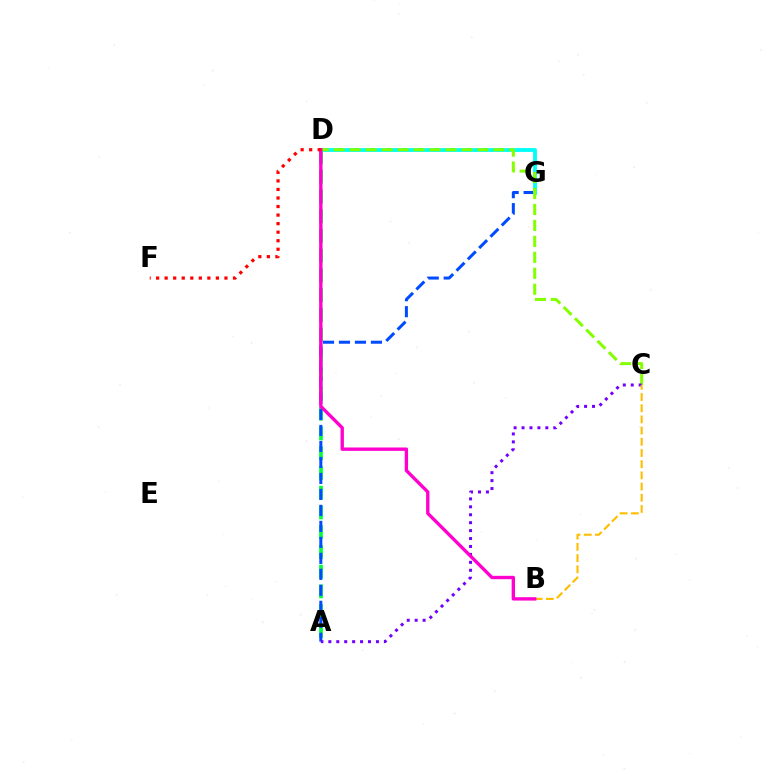{('A', 'D'): [{'color': '#00ff39', 'line_style': 'dashed', 'thickness': 2.68}], ('A', 'G'): [{'color': '#004bff', 'line_style': 'dashed', 'thickness': 2.17}], ('D', 'G'): [{'color': '#00fff6', 'line_style': 'solid', 'thickness': 2.78}], ('C', 'D'): [{'color': '#84ff00', 'line_style': 'dashed', 'thickness': 2.17}], ('A', 'C'): [{'color': '#7200ff', 'line_style': 'dotted', 'thickness': 2.16}], ('B', 'C'): [{'color': '#ffbd00', 'line_style': 'dashed', 'thickness': 1.52}], ('B', 'D'): [{'color': '#ff00cf', 'line_style': 'solid', 'thickness': 2.42}], ('D', 'F'): [{'color': '#ff0000', 'line_style': 'dotted', 'thickness': 2.32}]}